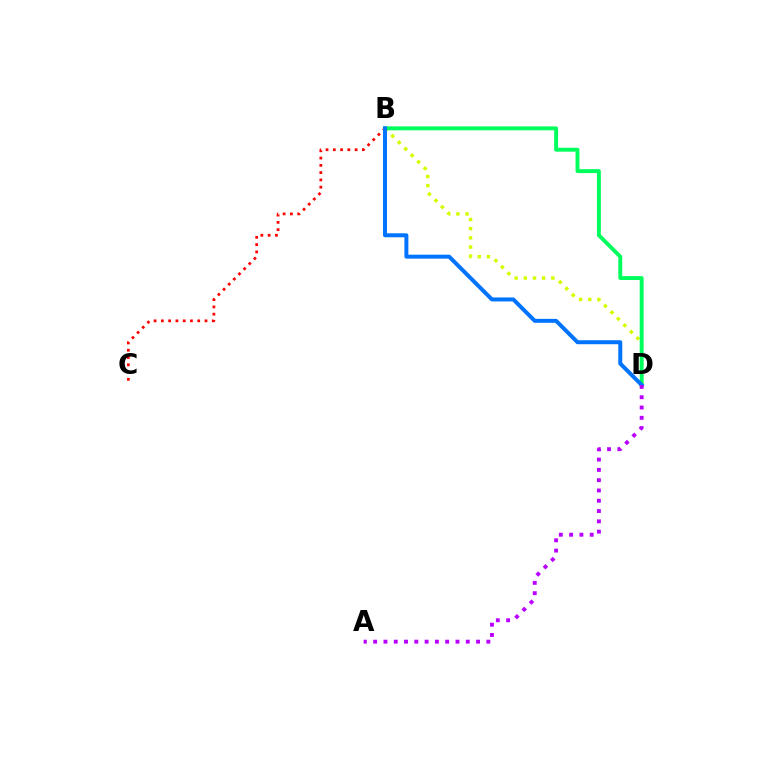{('B', 'D'): [{'color': '#d1ff00', 'line_style': 'dotted', 'thickness': 2.49}, {'color': '#00ff5c', 'line_style': 'solid', 'thickness': 2.81}, {'color': '#0074ff', 'line_style': 'solid', 'thickness': 2.86}], ('B', 'C'): [{'color': '#ff0000', 'line_style': 'dotted', 'thickness': 1.98}], ('A', 'D'): [{'color': '#b900ff', 'line_style': 'dotted', 'thickness': 2.8}]}